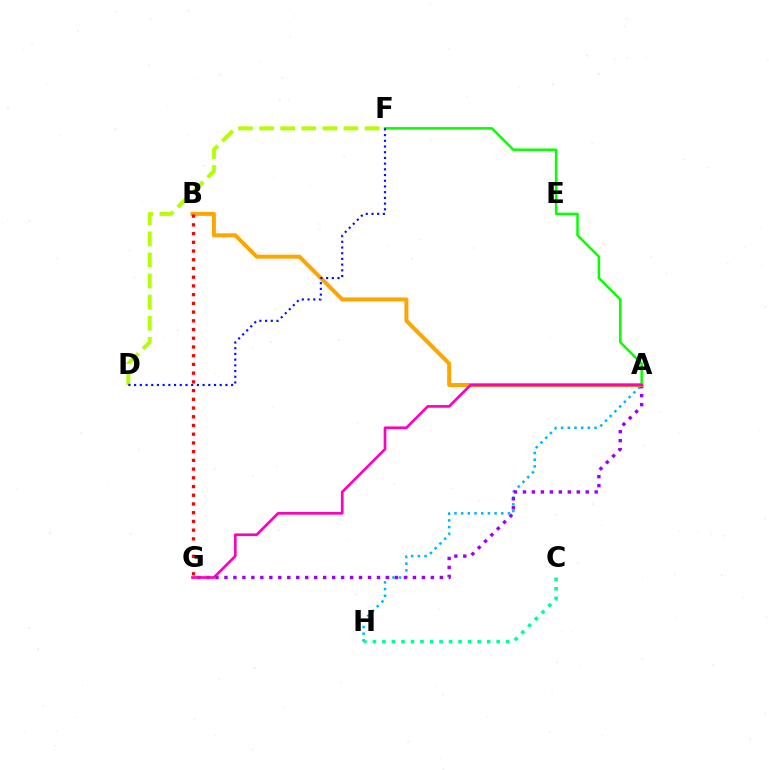{('D', 'F'): [{'color': '#b3ff00', 'line_style': 'dashed', 'thickness': 2.86}, {'color': '#0010ff', 'line_style': 'dotted', 'thickness': 1.55}], ('A', 'H'): [{'color': '#00b5ff', 'line_style': 'dotted', 'thickness': 1.82}], ('A', 'G'): [{'color': '#9b00ff', 'line_style': 'dotted', 'thickness': 2.44}, {'color': '#ff00bd', 'line_style': 'solid', 'thickness': 1.93}], ('A', 'B'): [{'color': '#ffa500', 'line_style': 'solid', 'thickness': 2.86}], ('A', 'F'): [{'color': '#08ff00', 'line_style': 'solid', 'thickness': 1.79}], ('C', 'H'): [{'color': '#00ff9d', 'line_style': 'dotted', 'thickness': 2.59}], ('B', 'G'): [{'color': '#ff0000', 'line_style': 'dotted', 'thickness': 2.37}]}